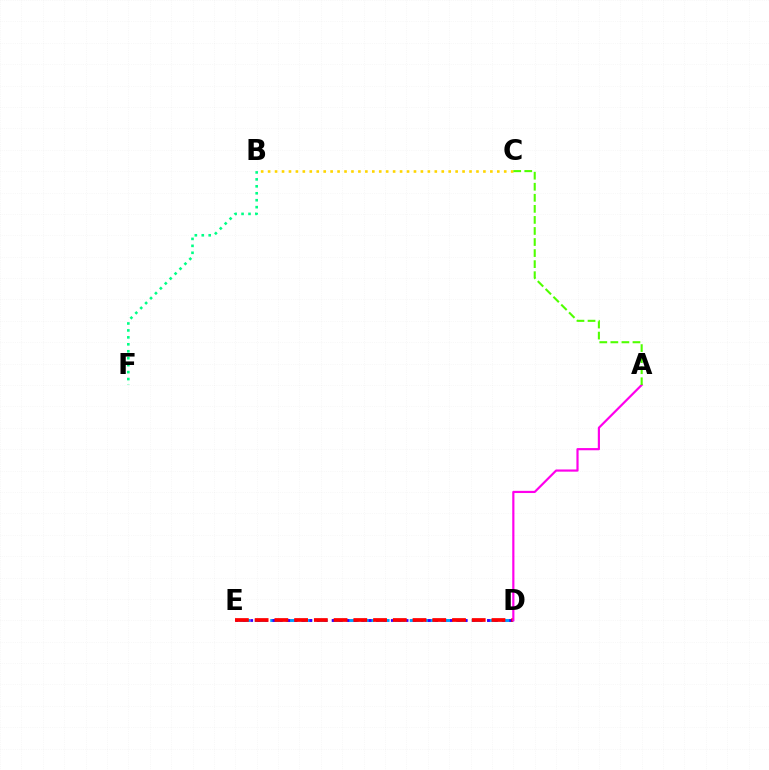{('D', 'E'): [{'color': '#009eff', 'line_style': 'dashed', 'thickness': 2.1}, {'color': '#3700ff', 'line_style': 'dotted', 'thickness': 2.01}, {'color': '#ff0000', 'line_style': 'dashed', 'thickness': 2.68}], ('B', 'C'): [{'color': '#ffd500', 'line_style': 'dotted', 'thickness': 1.89}], ('A', 'D'): [{'color': '#ff00ed', 'line_style': 'solid', 'thickness': 1.57}], ('A', 'C'): [{'color': '#4fff00', 'line_style': 'dashed', 'thickness': 1.5}], ('B', 'F'): [{'color': '#00ff86', 'line_style': 'dotted', 'thickness': 1.89}]}